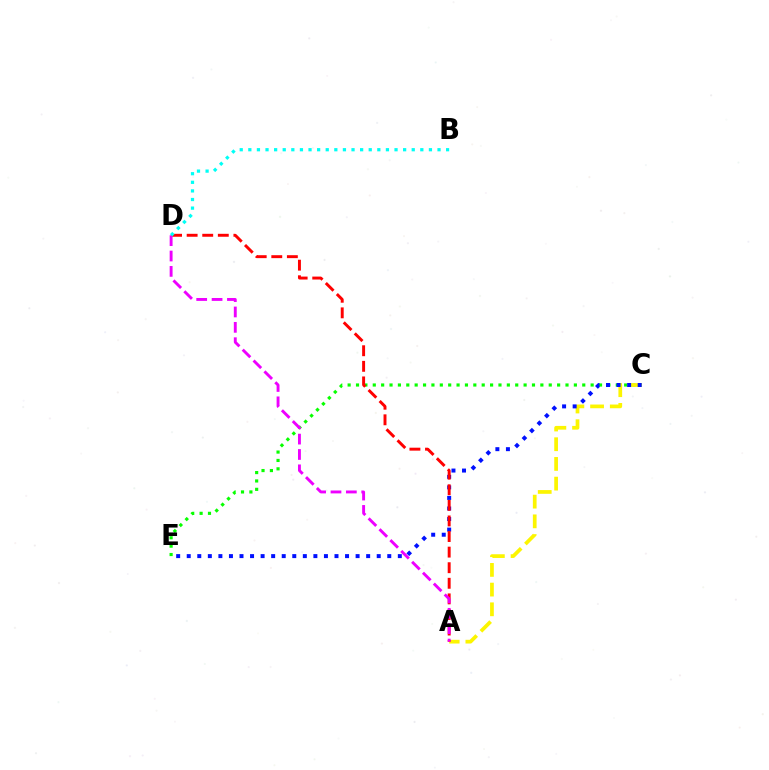{('C', 'E'): [{'color': '#08ff00', 'line_style': 'dotted', 'thickness': 2.28}, {'color': '#0010ff', 'line_style': 'dotted', 'thickness': 2.87}], ('A', 'C'): [{'color': '#fcf500', 'line_style': 'dashed', 'thickness': 2.68}], ('A', 'D'): [{'color': '#ff0000', 'line_style': 'dashed', 'thickness': 2.12}, {'color': '#ee00ff', 'line_style': 'dashed', 'thickness': 2.09}], ('B', 'D'): [{'color': '#00fff6', 'line_style': 'dotted', 'thickness': 2.34}]}